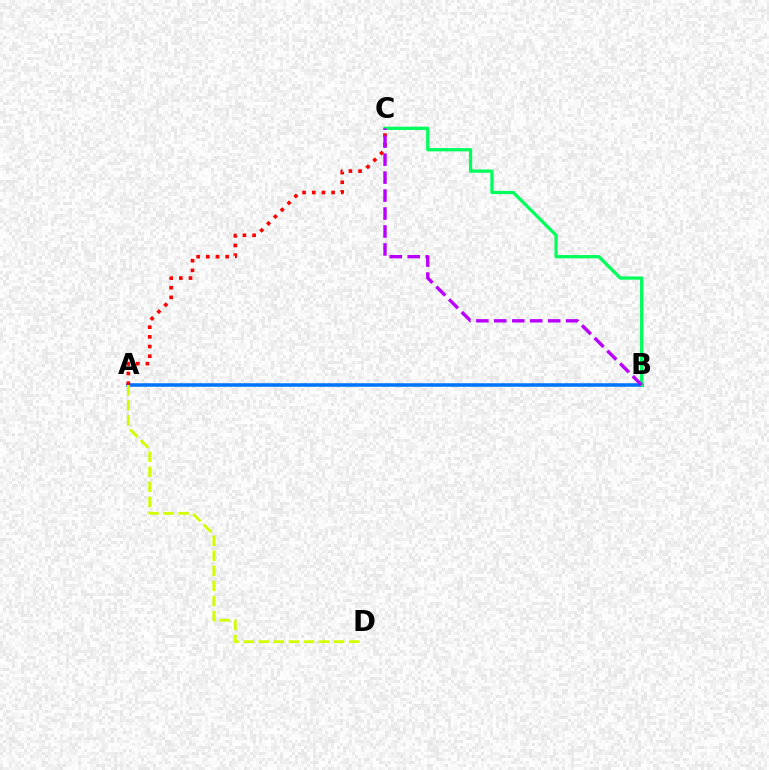{('A', 'B'): [{'color': '#0074ff', 'line_style': 'solid', 'thickness': 2.54}], ('A', 'D'): [{'color': '#d1ff00', 'line_style': 'dashed', 'thickness': 2.05}], ('A', 'C'): [{'color': '#ff0000', 'line_style': 'dotted', 'thickness': 2.63}], ('B', 'C'): [{'color': '#00ff5c', 'line_style': 'solid', 'thickness': 2.35}, {'color': '#b900ff', 'line_style': 'dashed', 'thickness': 2.44}]}